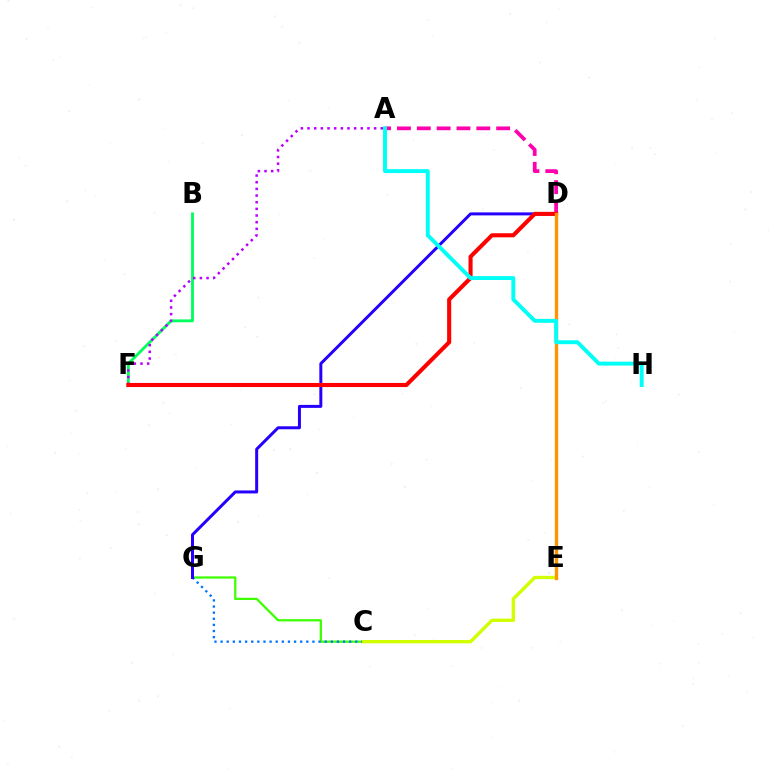{('C', 'G'): [{'color': '#3dff00', 'line_style': 'solid', 'thickness': 1.62}, {'color': '#0074ff', 'line_style': 'dotted', 'thickness': 1.66}], ('A', 'D'): [{'color': '#ff00ac', 'line_style': 'dashed', 'thickness': 2.7}], ('D', 'G'): [{'color': '#2500ff', 'line_style': 'solid', 'thickness': 2.15}], ('B', 'F'): [{'color': '#00ff5c', 'line_style': 'solid', 'thickness': 2.05}], ('C', 'E'): [{'color': '#d1ff00', 'line_style': 'solid', 'thickness': 2.42}], ('A', 'F'): [{'color': '#b900ff', 'line_style': 'dotted', 'thickness': 1.81}], ('D', 'F'): [{'color': '#ff0000', 'line_style': 'solid', 'thickness': 2.94}], ('D', 'E'): [{'color': '#ff9400', 'line_style': 'solid', 'thickness': 2.39}], ('A', 'H'): [{'color': '#00fff6', 'line_style': 'solid', 'thickness': 2.82}]}